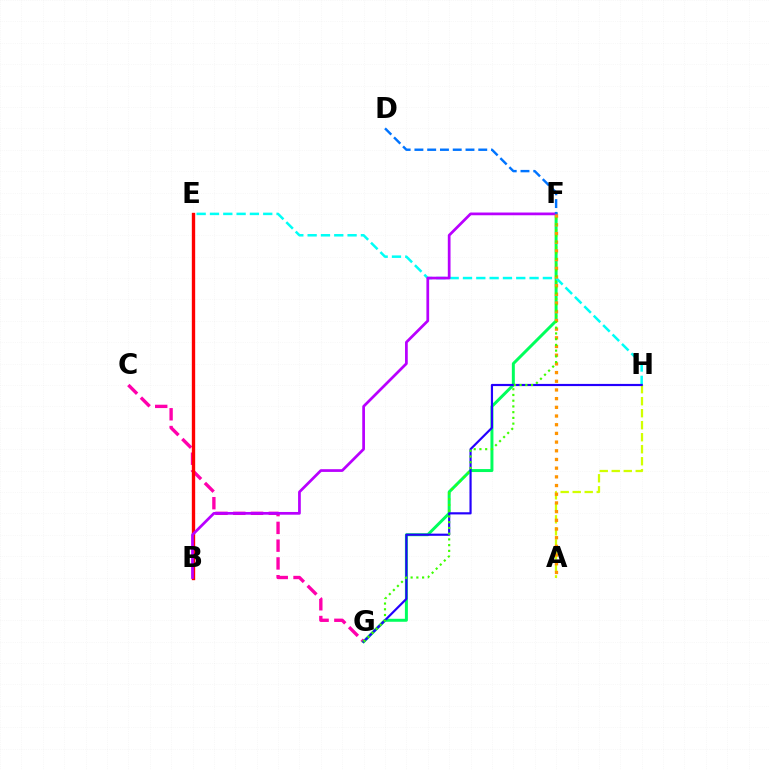{('C', 'G'): [{'color': '#ff00ac', 'line_style': 'dashed', 'thickness': 2.41}], ('F', 'G'): [{'color': '#00ff5c', 'line_style': 'solid', 'thickness': 2.14}, {'color': '#3dff00', 'line_style': 'dotted', 'thickness': 1.56}], ('E', 'H'): [{'color': '#00fff6', 'line_style': 'dashed', 'thickness': 1.81}], ('B', 'E'): [{'color': '#ff0000', 'line_style': 'solid', 'thickness': 2.41}], ('A', 'H'): [{'color': '#d1ff00', 'line_style': 'dashed', 'thickness': 1.63}], ('B', 'F'): [{'color': '#b900ff', 'line_style': 'solid', 'thickness': 1.96}], ('G', 'H'): [{'color': '#2500ff', 'line_style': 'solid', 'thickness': 1.57}], ('A', 'F'): [{'color': '#ff9400', 'line_style': 'dotted', 'thickness': 2.36}], ('D', 'F'): [{'color': '#0074ff', 'line_style': 'dashed', 'thickness': 1.73}]}